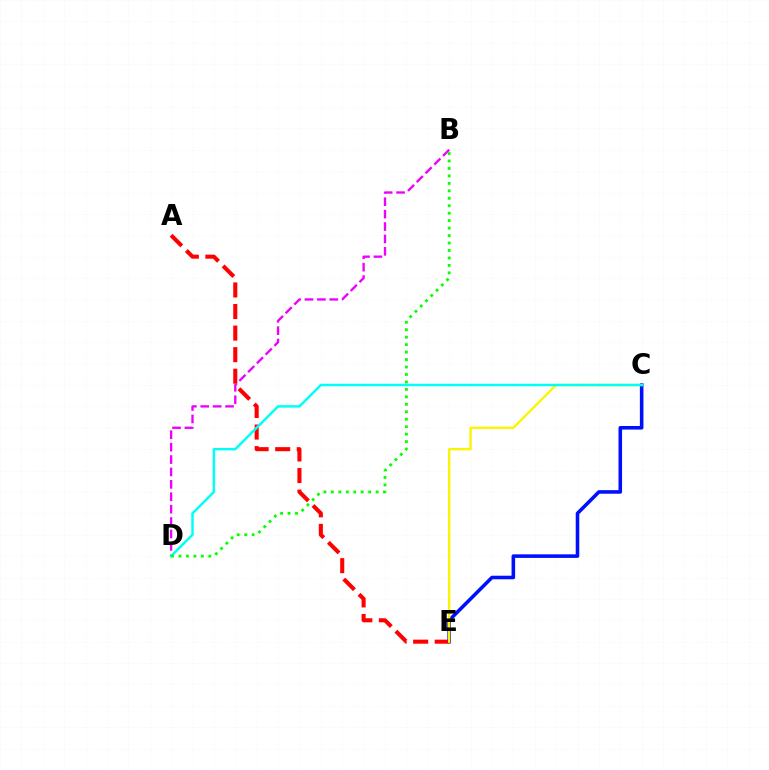{('C', 'E'): [{'color': '#0010ff', 'line_style': 'solid', 'thickness': 2.57}, {'color': '#fcf500', 'line_style': 'solid', 'thickness': 1.69}], ('A', 'E'): [{'color': '#ff0000', 'line_style': 'dashed', 'thickness': 2.93}], ('B', 'D'): [{'color': '#ee00ff', 'line_style': 'dashed', 'thickness': 1.68}, {'color': '#08ff00', 'line_style': 'dotted', 'thickness': 2.03}], ('C', 'D'): [{'color': '#00fff6', 'line_style': 'solid', 'thickness': 1.78}]}